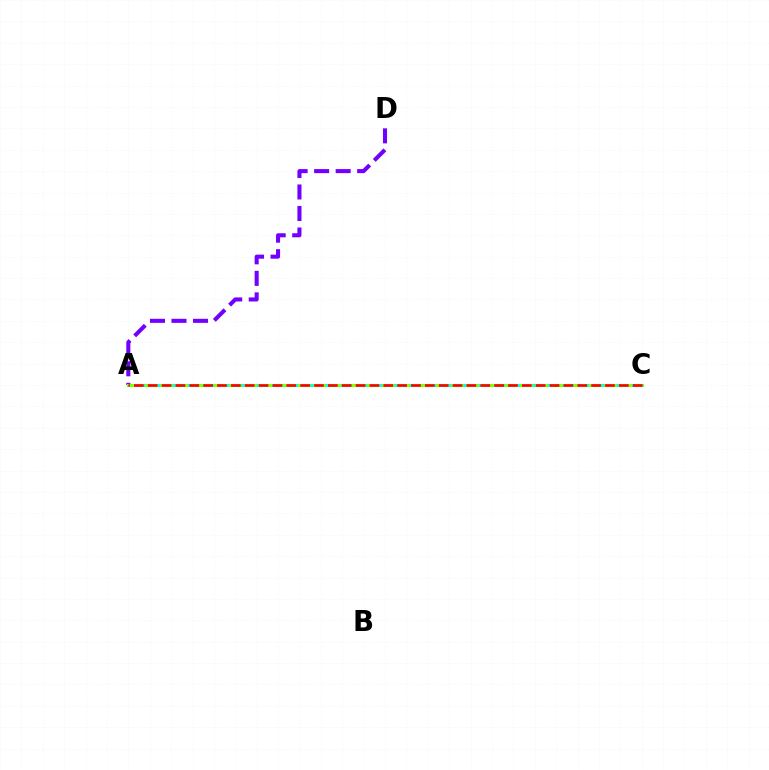{('A', 'D'): [{'color': '#7200ff', 'line_style': 'dashed', 'thickness': 2.92}], ('A', 'C'): [{'color': '#84ff00', 'line_style': 'solid', 'thickness': 2.23}, {'color': '#00fff6', 'line_style': 'dotted', 'thickness': 2.08}, {'color': '#ff0000', 'line_style': 'dashed', 'thickness': 1.88}]}